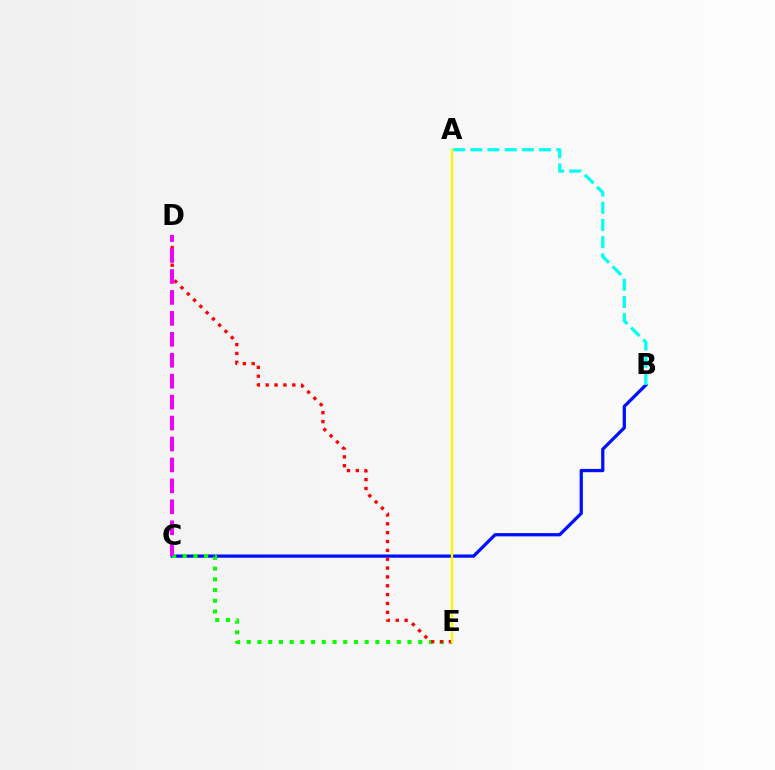{('B', 'C'): [{'color': '#0010ff', 'line_style': 'solid', 'thickness': 2.34}], ('C', 'E'): [{'color': '#08ff00', 'line_style': 'dotted', 'thickness': 2.91}], ('A', 'B'): [{'color': '#00fff6', 'line_style': 'dashed', 'thickness': 2.34}], ('D', 'E'): [{'color': '#ff0000', 'line_style': 'dotted', 'thickness': 2.41}], ('C', 'D'): [{'color': '#ee00ff', 'line_style': 'dashed', 'thickness': 2.84}], ('A', 'E'): [{'color': '#fcf500', 'line_style': 'solid', 'thickness': 1.68}]}